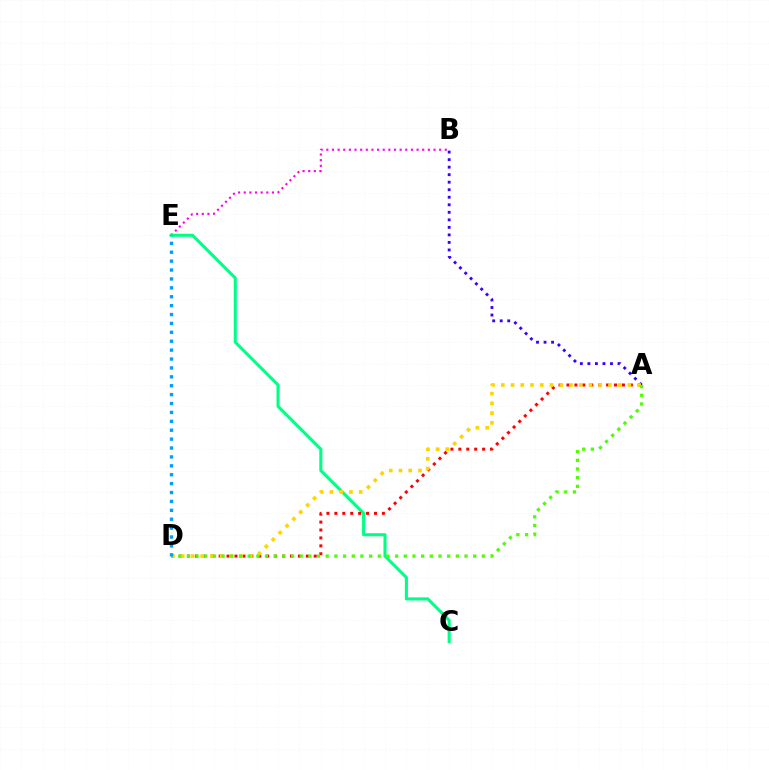{('B', 'E'): [{'color': '#ff00ed', 'line_style': 'dotted', 'thickness': 1.53}], ('C', 'E'): [{'color': '#00ff86', 'line_style': 'solid', 'thickness': 2.22}], ('A', 'D'): [{'color': '#ff0000', 'line_style': 'dotted', 'thickness': 2.15}, {'color': '#ffd500', 'line_style': 'dotted', 'thickness': 2.65}, {'color': '#4fff00', 'line_style': 'dotted', 'thickness': 2.36}], ('A', 'B'): [{'color': '#3700ff', 'line_style': 'dotted', 'thickness': 2.05}], ('D', 'E'): [{'color': '#009eff', 'line_style': 'dotted', 'thickness': 2.42}]}